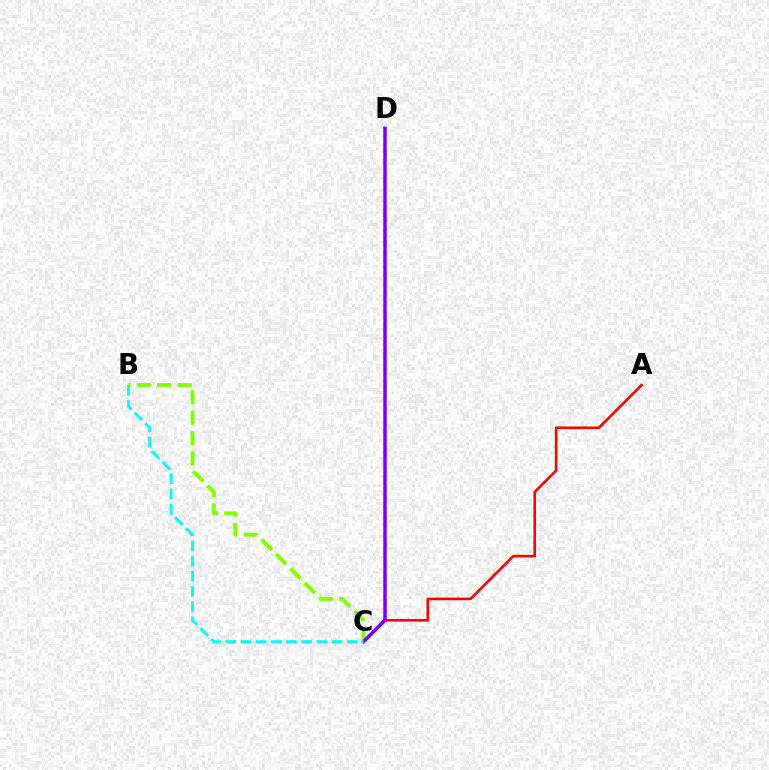{('A', 'C'): [{'color': '#ff0000', 'line_style': 'solid', 'thickness': 1.88}], ('B', 'C'): [{'color': '#84ff00', 'line_style': 'dashed', 'thickness': 2.76}, {'color': '#00fff6', 'line_style': 'dashed', 'thickness': 2.06}], ('C', 'D'): [{'color': '#7200ff', 'line_style': 'solid', 'thickness': 2.52}]}